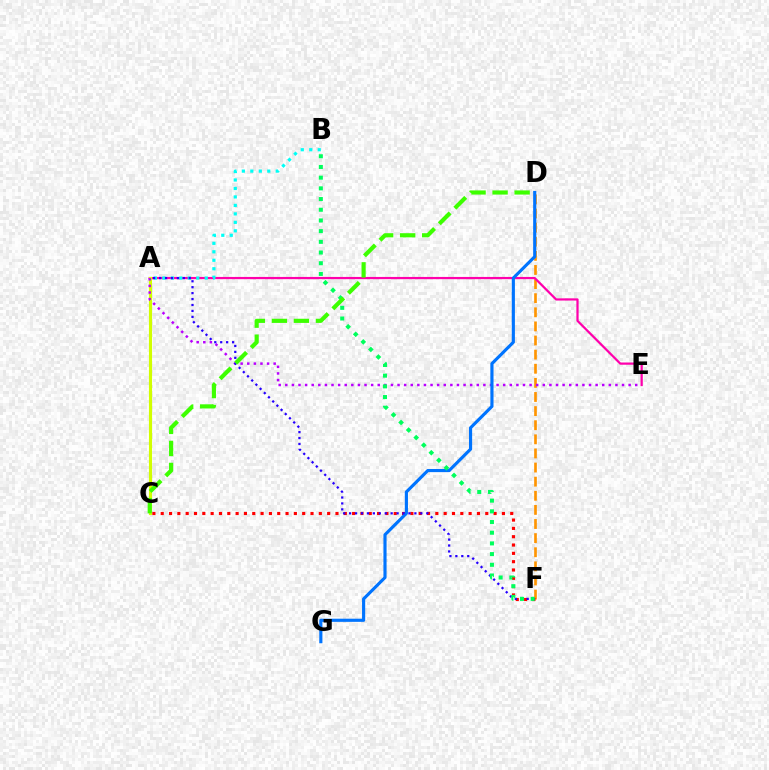{('D', 'F'): [{'color': '#ff9400', 'line_style': 'dashed', 'thickness': 1.92}], ('A', 'E'): [{'color': '#ff00ac', 'line_style': 'solid', 'thickness': 1.61}, {'color': '#b900ff', 'line_style': 'dotted', 'thickness': 1.79}], ('A', 'B'): [{'color': '#00fff6', 'line_style': 'dotted', 'thickness': 2.3}], ('A', 'C'): [{'color': '#d1ff00', 'line_style': 'solid', 'thickness': 2.25}], ('C', 'F'): [{'color': '#ff0000', 'line_style': 'dotted', 'thickness': 2.26}], ('D', 'G'): [{'color': '#0074ff', 'line_style': 'solid', 'thickness': 2.26}], ('A', 'F'): [{'color': '#2500ff', 'line_style': 'dotted', 'thickness': 1.61}], ('B', 'F'): [{'color': '#00ff5c', 'line_style': 'dotted', 'thickness': 2.91}], ('C', 'D'): [{'color': '#3dff00', 'line_style': 'dashed', 'thickness': 2.99}]}